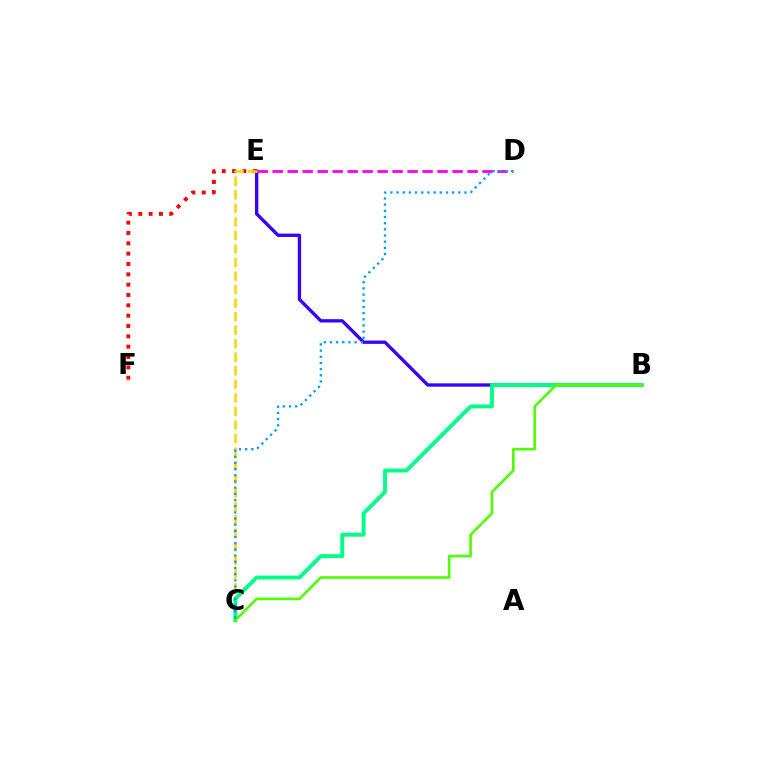{('B', 'E'): [{'color': '#3700ff', 'line_style': 'solid', 'thickness': 2.39}], ('E', 'F'): [{'color': '#ff0000', 'line_style': 'dotted', 'thickness': 2.81}], ('D', 'E'): [{'color': '#ff00ed', 'line_style': 'dashed', 'thickness': 2.04}], ('C', 'E'): [{'color': '#ffd500', 'line_style': 'dashed', 'thickness': 1.84}], ('B', 'C'): [{'color': '#00ff86', 'line_style': 'solid', 'thickness': 2.79}, {'color': '#4fff00', 'line_style': 'solid', 'thickness': 1.9}], ('C', 'D'): [{'color': '#009eff', 'line_style': 'dotted', 'thickness': 1.68}]}